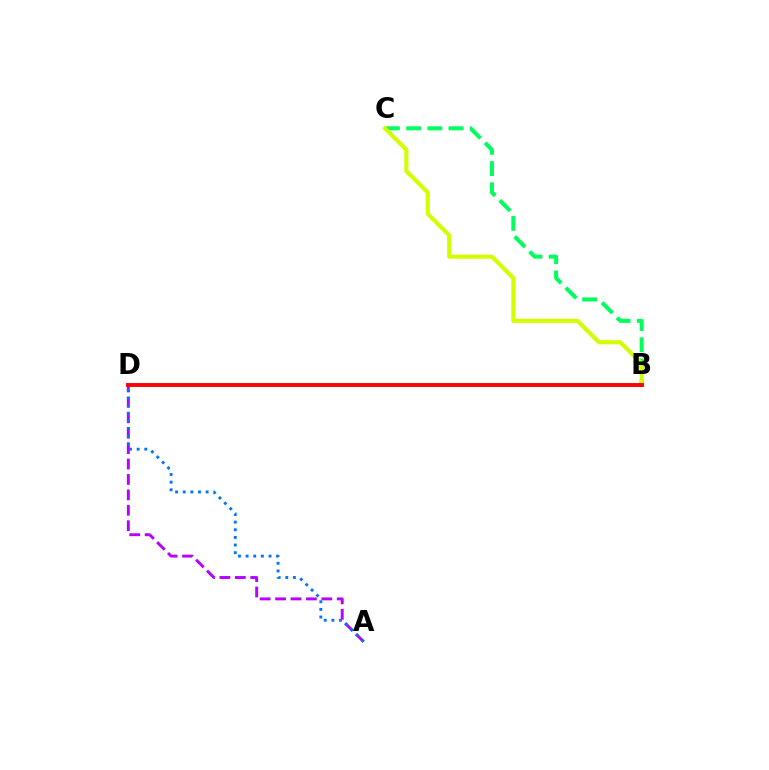{('B', 'C'): [{'color': '#00ff5c', 'line_style': 'dashed', 'thickness': 2.88}, {'color': '#d1ff00', 'line_style': 'solid', 'thickness': 2.96}], ('A', 'D'): [{'color': '#b900ff', 'line_style': 'dashed', 'thickness': 2.09}, {'color': '#0074ff', 'line_style': 'dotted', 'thickness': 2.07}], ('B', 'D'): [{'color': '#ff0000', 'line_style': 'solid', 'thickness': 2.8}]}